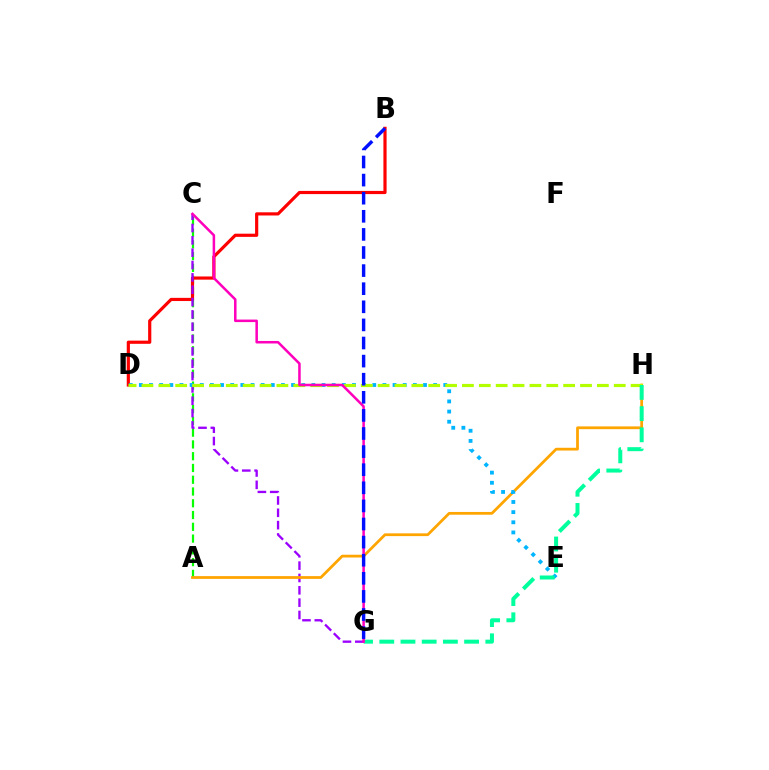{('A', 'C'): [{'color': '#08ff00', 'line_style': 'dashed', 'thickness': 1.6}], ('B', 'D'): [{'color': '#ff0000', 'line_style': 'solid', 'thickness': 2.29}], ('C', 'G'): [{'color': '#9b00ff', 'line_style': 'dashed', 'thickness': 1.68}, {'color': '#ff00bd', 'line_style': 'solid', 'thickness': 1.82}], ('A', 'H'): [{'color': '#ffa500', 'line_style': 'solid', 'thickness': 1.98}], ('D', 'E'): [{'color': '#00b5ff', 'line_style': 'dotted', 'thickness': 2.76}], ('D', 'H'): [{'color': '#b3ff00', 'line_style': 'dashed', 'thickness': 2.29}], ('G', 'H'): [{'color': '#00ff9d', 'line_style': 'dashed', 'thickness': 2.88}], ('B', 'G'): [{'color': '#0010ff', 'line_style': 'dashed', 'thickness': 2.46}]}